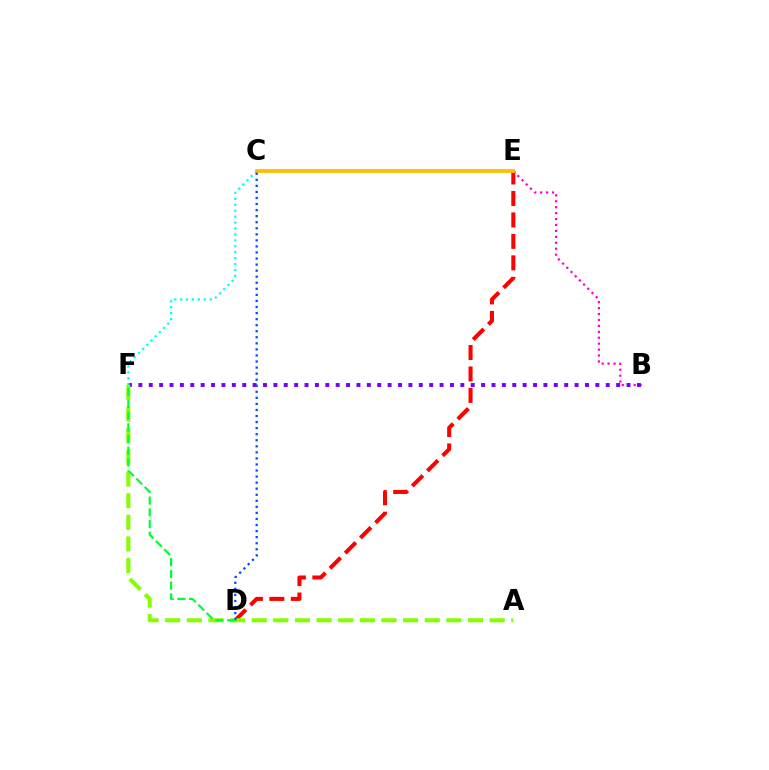{('B', 'E'): [{'color': '#ff00cf', 'line_style': 'dotted', 'thickness': 1.61}], ('B', 'F'): [{'color': '#7200ff', 'line_style': 'dotted', 'thickness': 2.82}], ('D', 'E'): [{'color': '#ff0000', 'line_style': 'dashed', 'thickness': 2.92}], ('C', 'F'): [{'color': '#00fff6', 'line_style': 'dotted', 'thickness': 1.61}], ('A', 'F'): [{'color': '#84ff00', 'line_style': 'dashed', 'thickness': 2.94}], ('C', 'E'): [{'color': '#ffbd00', 'line_style': 'solid', 'thickness': 2.69}], ('C', 'D'): [{'color': '#004bff', 'line_style': 'dotted', 'thickness': 1.65}], ('D', 'F'): [{'color': '#00ff39', 'line_style': 'dashed', 'thickness': 1.59}]}